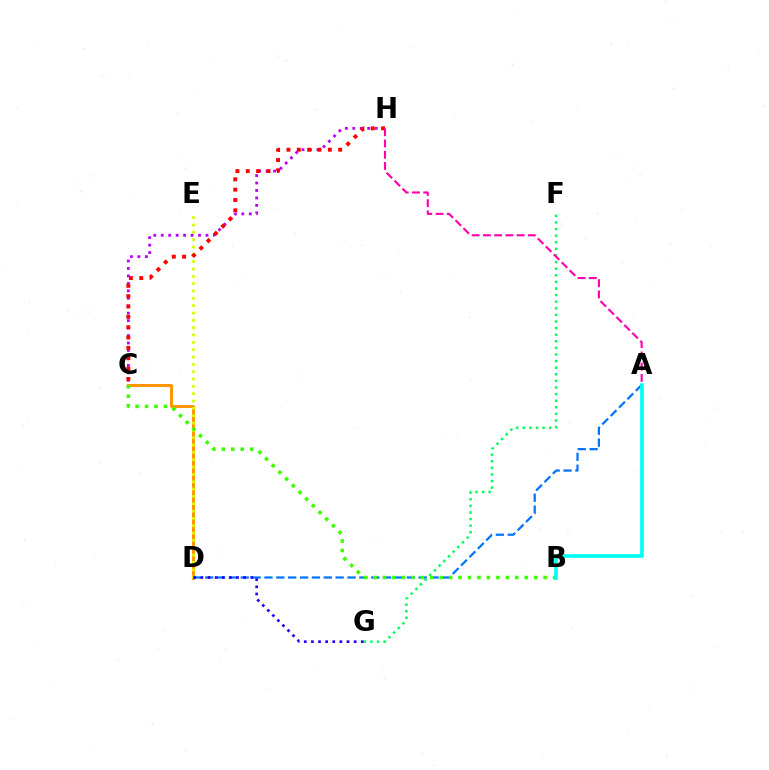{('C', 'D'): [{'color': '#ff9400', 'line_style': 'solid', 'thickness': 2.1}], ('D', 'E'): [{'color': '#d1ff00', 'line_style': 'dotted', 'thickness': 1.99}], ('C', 'H'): [{'color': '#b900ff', 'line_style': 'dotted', 'thickness': 2.03}, {'color': '#ff0000', 'line_style': 'dotted', 'thickness': 2.81}], ('A', 'D'): [{'color': '#0074ff', 'line_style': 'dashed', 'thickness': 1.61}], ('F', 'G'): [{'color': '#00ff5c', 'line_style': 'dotted', 'thickness': 1.79}], ('B', 'C'): [{'color': '#3dff00', 'line_style': 'dotted', 'thickness': 2.57}], ('A', 'H'): [{'color': '#ff00ac', 'line_style': 'dashed', 'thickness': 1.53}], ('D', 'G'): [{'color': '#2500ff', 'line_style': 'dotted', 'thickness': 1.94}], ('A', 'B'): [{'color': '#00fff6', 'line_style': 'solid', 'thickness': 2.65}]}